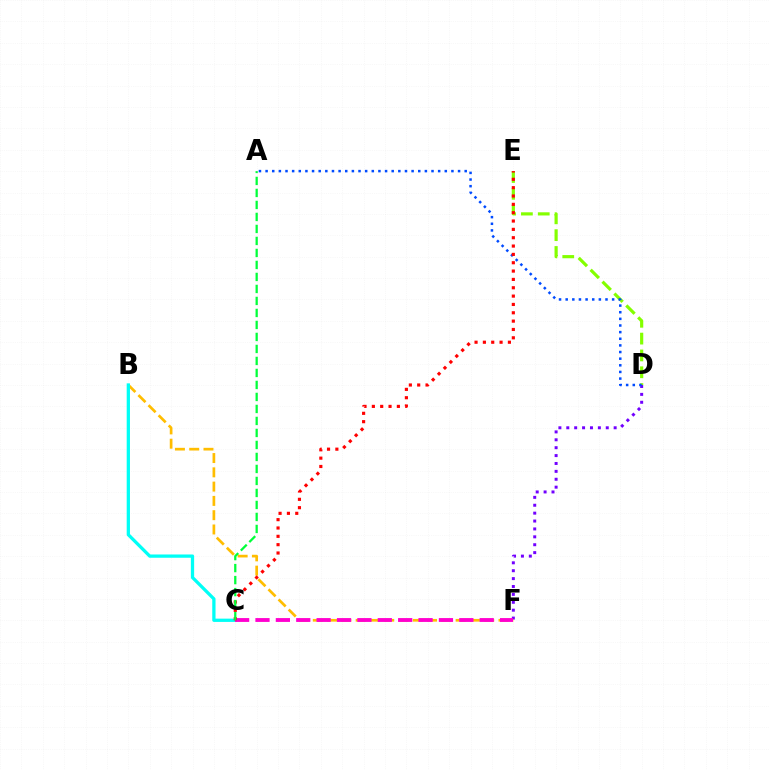{('D', 'F'): [{'color': '#7200ff', 'line_style': 'dotted', 'thickness': 2.15}], ('D', 'E'): [{'color': '#84ff00', 'line_style': 'dashed', 'thickness': 2.29}], ('B', 'F'): [{'color': '#ffbd00', 'line_style': 'dashed', 'thickness': 1.94}], ('A', 'D'): [{'color': '#004bff', 'line_style': 'dotted', 'thickness': 1.8}], ('B', 'C'): [{'color': '#00fff6', 'line_style': 'solid', 'thickness': 2.36}], ('C', 'F'): [{'color': '#ff00cf', 'line_style': 'dashed', 'thickness': 2.77}], ('C', 'E'): [{'color': '#ff0000', 'line_style': 'dotted', 'thickness': 2.27}], ('A', 'C'): [{'color': '#00ff39', 'line_style': 'dashed', 'thickness': 1.63}]}